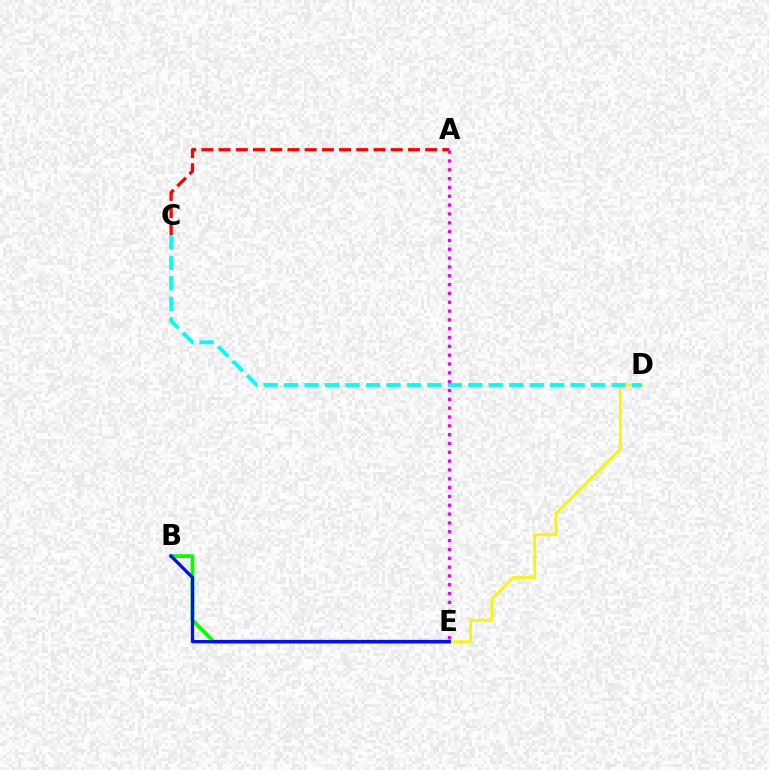{('D', 'E'): [{'color': '#fcf500', 'line_style': 'solid', 'thickness': 2.01}], ('A', 'C'): [{'color': '#ff0000', 'line_style': 'dashed', 'thickness': 2.34}], ('B', 'E'): [{'color': '#08ff00', 'line_style': 'solid', 'thickness': 2.72}, {'color': '#0010ff', 'line_style': 'solid', 'thickness': 2.4}], ('C', 'D'): [{'color': '#00fff6', 'line_style': 'dashed', 'thickness': 2.78}], ('A', 'E'): [{'color': '#ee00ff', 'line_style': 'dotted', 'thickness': 2.4}]}